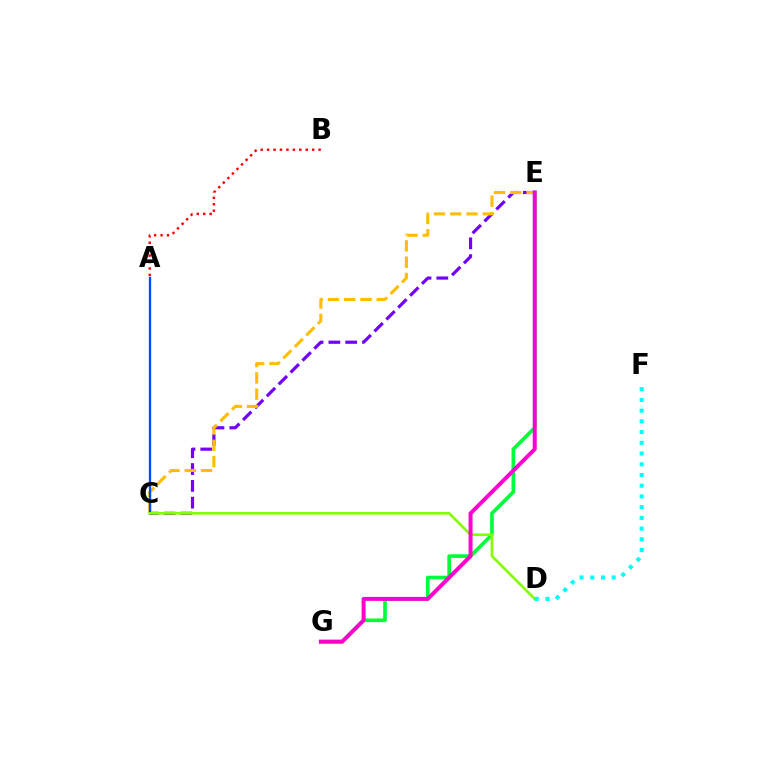{('C', 'E'): [{'color': '#7200ff', 'line_style': 'dashed', 'thickness': 2.28}, {'color': '#ffbd00', 'line_style': 'dashed', 'thickness': 2.21}], ('A', 'C'): [{'color': '#004bff', 'line_style': 'solid', 'thickness': 1.66}], ('E', 'G'): [{'color': '#00ff39', 'line_style': 'solid', 'thickness': 2.63}, {'color': '#ff00cf', 'line_style': 'solid', 'thickness': 2.86}], ('C', 'D'): [{'color': '#84ff00', 'line_style': 'solid', 'thickness': 1.92}], ('D', 'F'): [{'color': '#00fff6', 'line_style': 'dotted', 'thickness': 2.91}], ('A', 'B'): [{'color': '#ff0000', 'line_style': 'dotted', 'thickness': 1.75}]}